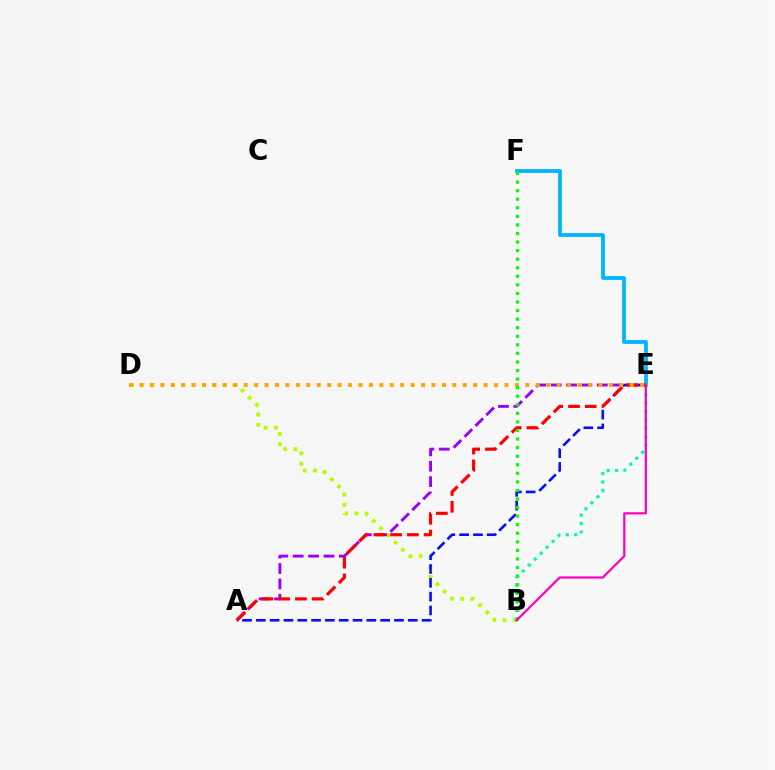{('B', 'D'): [{'color': '#b3ff00', 'line_style': 'dotted', 'thickness': 2.78}], ('A', 'E'): [{'color': '#0010ff', 'line_style': 'dashed', 'thickness': 1.88}, {'color': '#9b00ff', 'line_style': 'dashed', 'thickness': 2.09}, {'color': '#ff0000', 'line_style': 'dashed', 'thickness': 2.28}], ('E', 'F'): [{'color': '#00b5ff', 'line_style': 'solid', 'thickness': 2.72}], ('B', 'E'): [{'color': '#00ff9d', 'line_style': 'dotted', 'thickness': 2.29}, {'color': '#ff00bd', 'line_style': 'solid', 'thickness': 1.58}], ('D', 'E'): [{'color': '#ffa500', 'line_style': 'dotted', 'thickness': 2.83}], ('B', 'F'): [{'color': '#08ff00', 'line_style': 'dotted', 'thickness': 2.33}]}